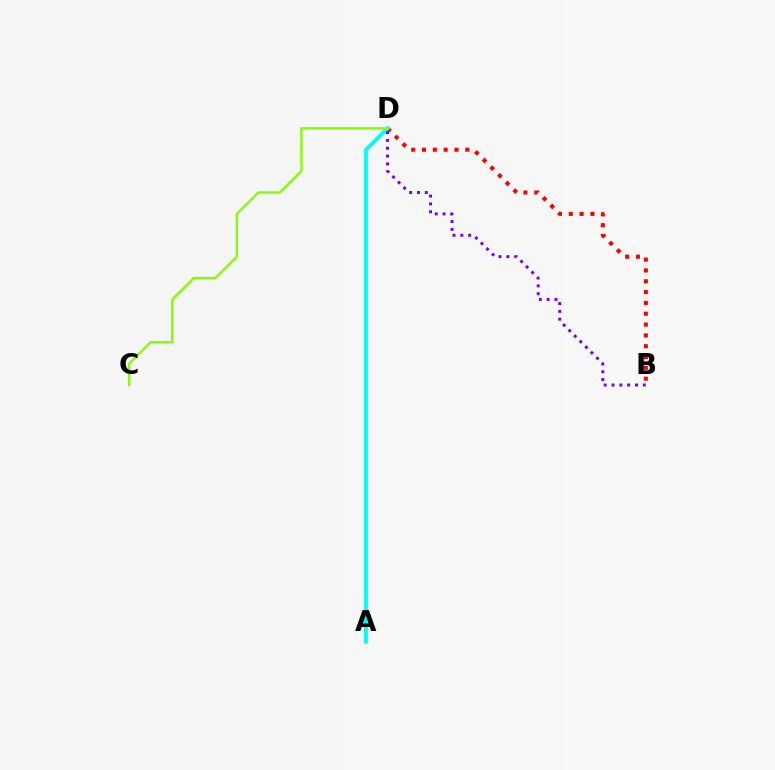{('B', 'D'): [{'color': '#ff0000', 'line_style': 'dotted', 'thickness': 2.94}, {'color': '#7200ff', 'line_style': 'dotted', 'thickness': 2.13}], ('A', 'D'): [{'color': '#00fff6', 'line_style': 'solid', 'thickness': 2.81}], ('C', 'D'): [{'color': '#84ff00', 'line_style': 'solid', 'thickness': 1.74}]}